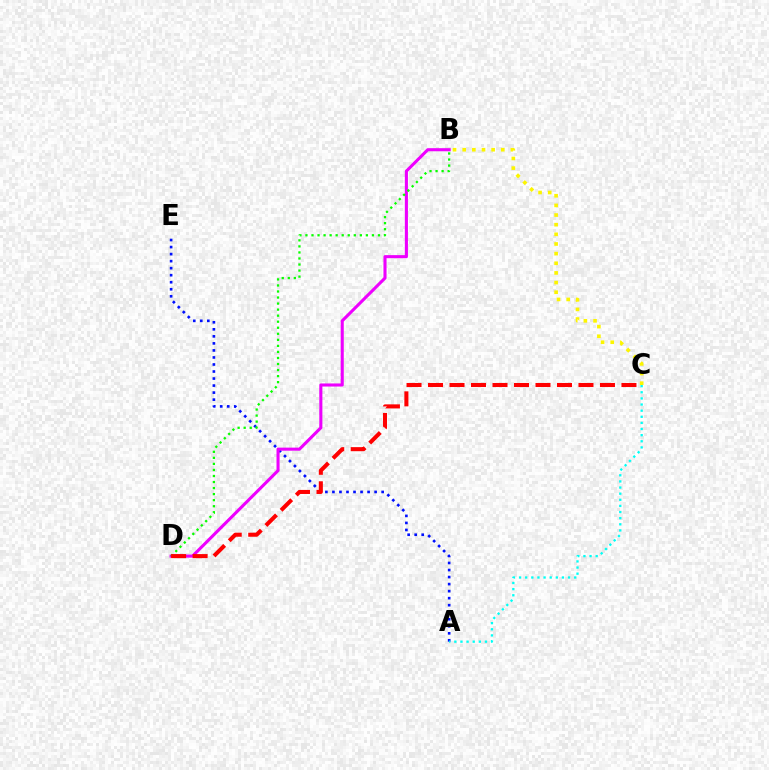{('A', 'E'): [{'color': '#0010ff', 'line_style': 'dotted', 'thickness': 1.91}], ('A', 'C'): [{'color': '#00fff6', 'line_style': 'dotted', 'thickness': 1.66}], ('B', 'D'): [{'color': '#ee00ff', 'line_style': 'solid', 'thickness': 2.22}, {'color': '#08ff00', 'line_style': 'dotted', 'thickness': 1.64}], ('C', 'D'): [{'color': '#ff0000', 'line_style': 'dashed', 'thickness': 2.92}], ('B', 'C'): [{'color': '#fcf500', 'line_style': 'dotted', 'thickness': 2.62}]}